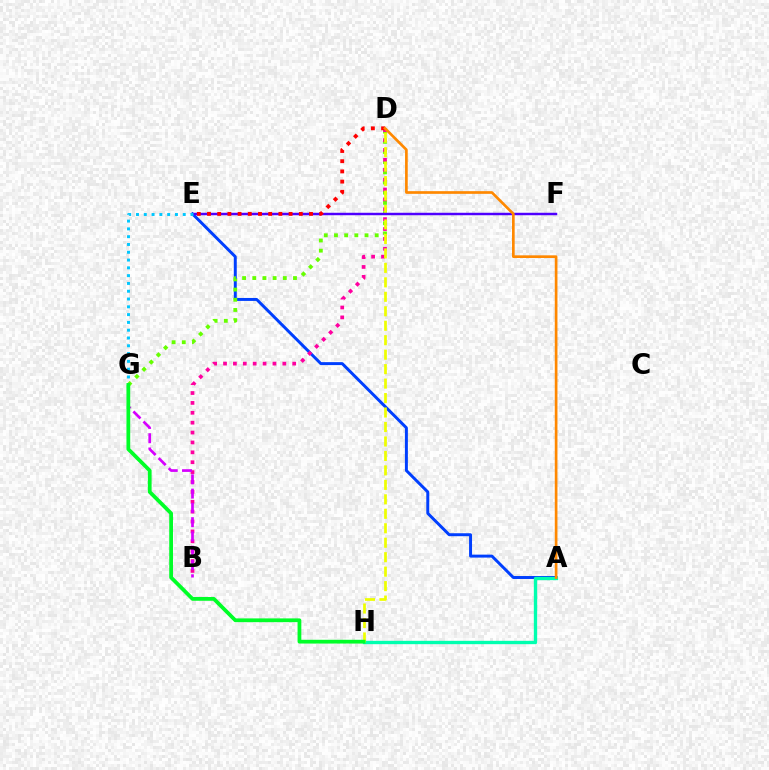{('A', 'E'): [{'color': '#003fff', 'line_style': 'solid', 'thickness': 2.13}], ('A', 'H'): [{'color': '#00ffaf', 'line_style': 'solid', 'thickness': 2.41}], ('D', 'G'): [{'color': '#66ff00', 'line_style': 'dotted', 'thickness': 2.77}], ('B', 'D'): [{'color': '#ff00a0', 'line_style': 'dotted', 'thickness': 2.69}], ('B', 'G'): [{'color': '#d600ff', 'line_style': 'dashed', 'thickness': 1.94}], ('D', 'H'): [{'color': '#eeff00', 'line_style': 'dashed', 'thickness': 1.97}], ('E', 'F'): [{'color': '#4f00ff', 'line_style': 'solid', 'thickness': 1.77}], ('D', 'E'): [{'color': '#ff0000', 'line_style': 'dotted', 'thickness': 2.77}], ('A', 'D'): [{'color': '#ff8800', 'line_style': 'solid', 'thickness': 1.93}], ('E', 'G'): [{'color': '#00c7ff', 'line_style': 'dotted', 'thickness': 2.12}], ('G', 'H'): [{'color': '#00ff27', 'line_style': 'solid', 'thickness': 2.71}]}